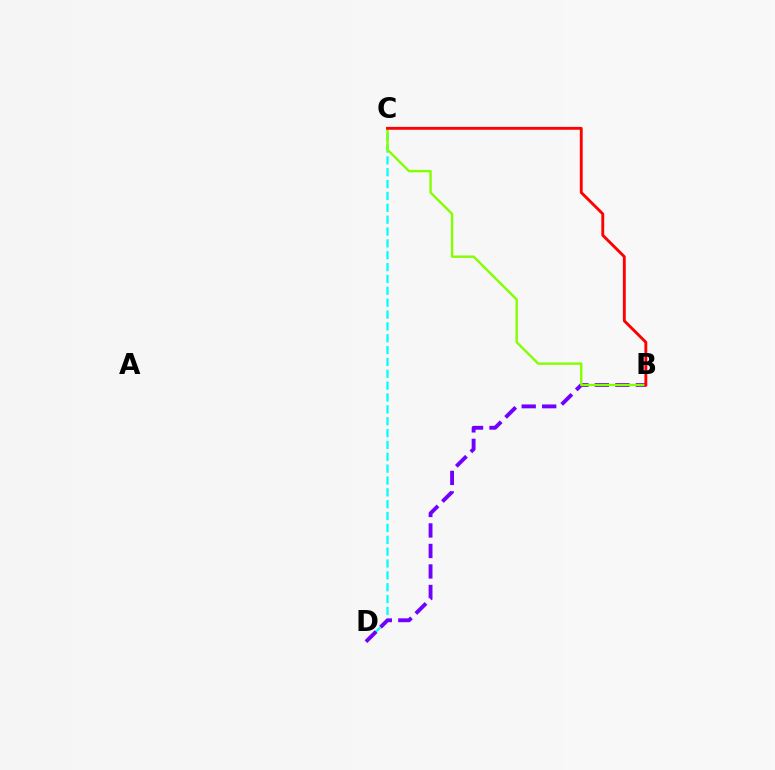{('C', 'D'): [{'color': '#00fff6', 'line_style': 'dashed', 'thickness': 1.61}], ('B', 'D'): [{'color': '#7200ff', 'line_style': 'dashed', 'thickness': 2.78}], ('B', 'C'): [{'color': '#84ff00', 'line_style': 'solid', 'thickness': 1.72}, {'color': '#ff0000', 'line_style': 'solid', 'thickness': 2.07}]}